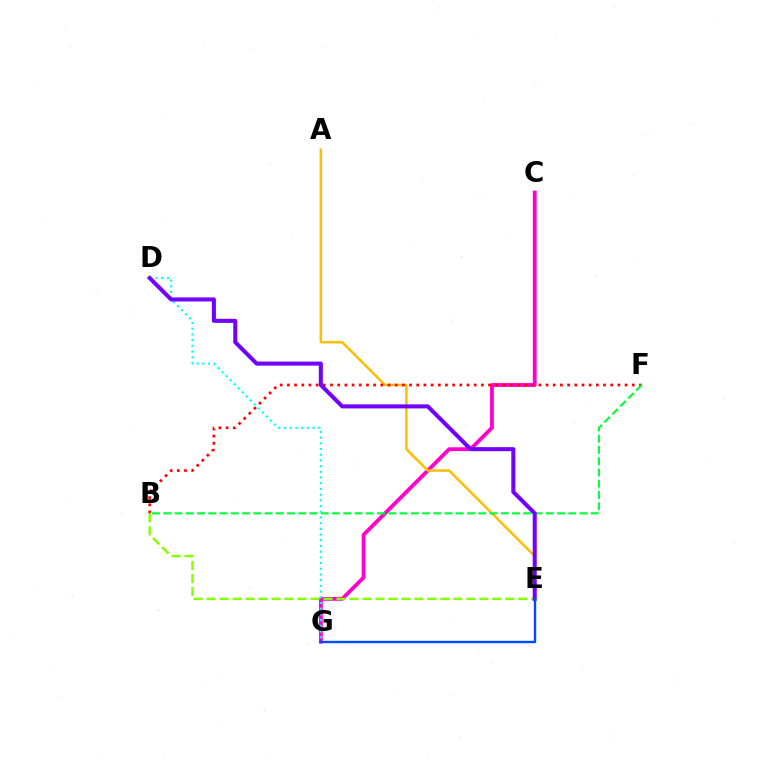{('C', 'G'): [{'color': '#ff00cf', 'line_style': 'solid', 'thickness': 2.75}], ('A', 'E'): [{'color': '#ffbd00', 'line_style': 'solid', 'thickness': 1.79}], ('B', 'F'): [{'color': '#ff0000', 'line_style': 'dotted', 'thickness': 1.95}, {'color': '#00ff39', 'line_style': 'dashed', 'thickness': 1.53}], ('B', 'E'): [{'color': '#84ff00', 'line_style': 'dashed', 'thickness': 1.76}], ('D', 'G'): [{'color': '#00fff6', 'line_style': 'dotted', 'thickness': 1.55}], ('D', 'E'): [{'color': '#7200ff', 'line_style': 'solid', 'thickness': 2.91}], ('E', 'G'): [{'color': '#004bff', 'line_style': 'solid', 'thickness': 1.72}]}